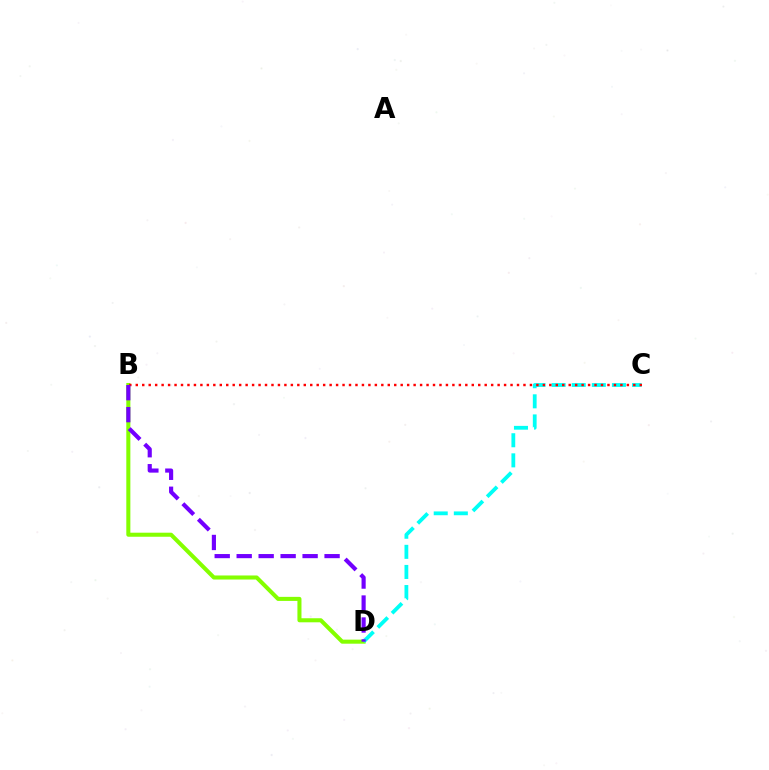{('B', 'D'): [{'color': '#84ff00', 'line_style': 'solid', 'thickness': 2.92}, {'color': '#7200ff', 'line_style': 'dashed', 'thickness': 2.99}], ('C', 'D'): [{'color': '#00fff6', 'line_style': 'dashed', 'thickness': 2.73}], ('B', 'C'): [{'color': '#ff0000', 'line_style': 'dotted', 'thickness': 1.76}]}